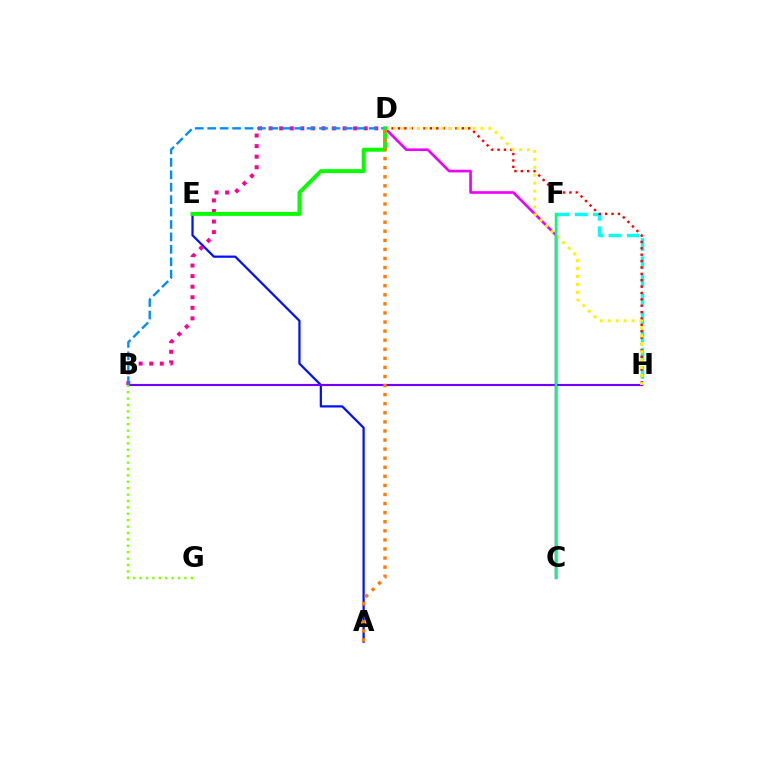{('F', 'H'): [{'color': '#00fff6', 'line_style': 'dashed', 'thickness': 2.48}], ('D', 'H'): [{'color': '#ff0000', 'line_style': 'dotted', 'thickness': 1.73}, {'color': '#fcf500', 'line_style': 'dotted', 'thickness': 2.15}], ('A', 'E'): [{'color': '#0010ff', 'line_style': 'solid', 'thickness': 1.61}], ('C', 'D'): [{'color': '#ee00ff', 'line_style': 'solid', 'thickness': 1.9}], ('B', 'H'): [{'color': '#7200ff', 'line_style': 'solid', 'thickness': 1.55}], ('B', 'D'): [{'color': '#ff0094', 'line_style': 'dotted', 'thickness': 2.87}, {'color': '#008cff', 'line_style': 'dashed', 'thickness': 1.69}], ('C', 'F'): [{'color': '#00ff74', 'line_style': 'solid', 'thickness': 1.77}], ('B', 'G'): [{'color': '#84ff00', 'line_style': 'dotted', 'thickness': 1.74}], ('D', 'E'): [{'color': '#08ff00', 'line_style': 'solid', 'thickness': 2.84}], ('A', 'D'): [{'color': '#ff7c00', 'line_style': 'dotted', 'thickness': 2.47}]}